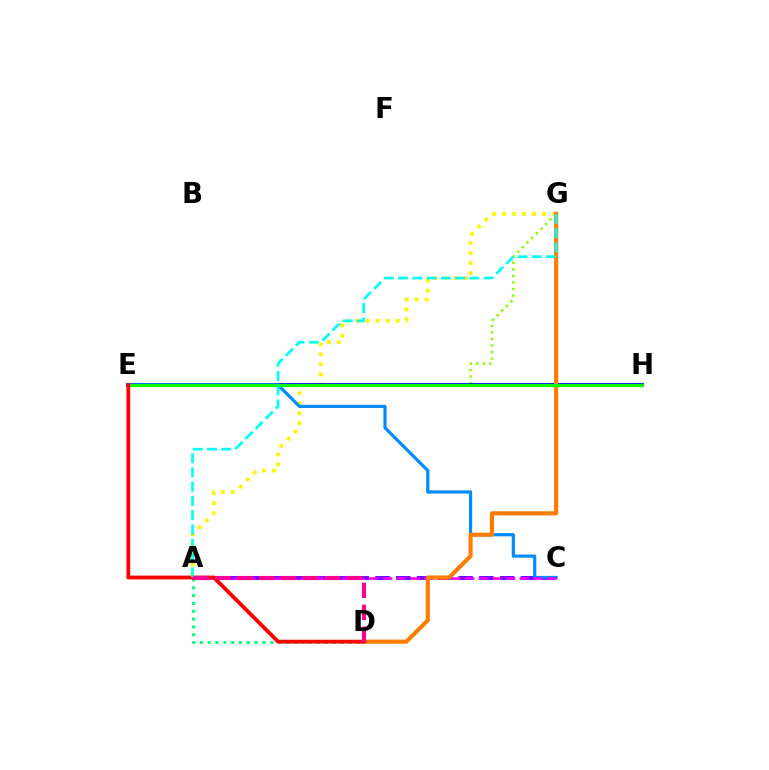{('E', 'G'): [{'color': '#84ff00', 'line_style': 'dotted', 'thickness': 1.78}], ('A', 'G'): [{'color': '#fcf500', 'line_style': 'dotted', 'thickness': 2.73}, {'color': '#00fff6', 'line_style': 'dashed', 'thickness': 1.94}], ('A', 'D'): [{'color': '#00ff74', 'line_style': 'dotted', 'thickness': 2.13}, {'color': '#ff0094', 'line_style': 'dashed', 'thickness': 2.98}], ('E', 'H'): [{'color': '#0010ff', 'line_style': 'solid', 'thickness': 2.8}, {'color': '#08ff00', 'line_style': 'solid', 'thickness': 2.32}], ('A', 'C'): [{'color': '#7200ff', 'line_style': 'dashed', 'thickness': 2.82}, {'color': '#ee00ff', 'line_style': 'dashed', 'thickness': 1.86}], ('C', 'E'): [{'color': '#008cff', 'line_style': 'solid', 'thickness': 2.3}], ('D', 'G'): [{'color': '#ff7c00', 'line_style': 'solid', 'thickness': 2.97}], ('D', 'E'): [{'color': '#ff0000', 'line_style': 'solid', 'thickness': 2.74}]}